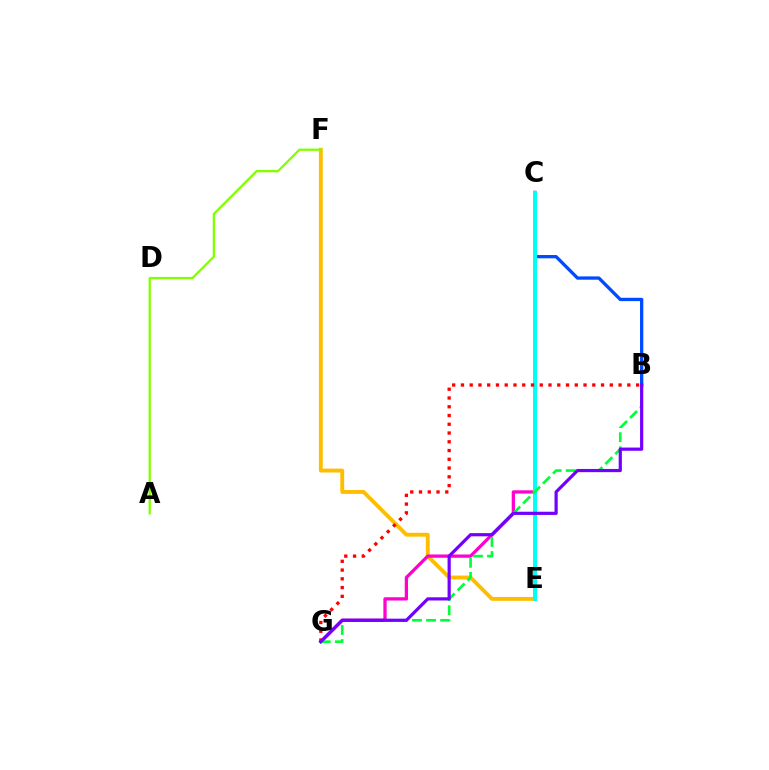{('B', 'C'): [{'color': '#004bff', 'line_style': 'solid', 'thickness': 2.37}], ('E', 'F'): [{'color': '#ffbd00', 'line_style': 'solid', 'thickness': 2.78}], ('C', 'G'): [{'color': '#ff00cf', 'line_style': 'solid', 'thickness': 2.36}], ('C', 'E'): [{'color': '#00fff6', 'line_style': 'solid', 'thickness': 2.87}], ('B', 'G'): [{'color': '#00ff39', 'line_style': 'dashed', 'thickness': 1.91}, {'color': '#ff0000', 'line_style': 'dotted', 'thickness': 2.38}, {'color': '#7200ff', 'line_style': 'solid', 'thickness': 2.31}], ('A', 'F'): [{'color': '#84ff00', 'line_style': 'solid', 'thickness': 1.66}]}